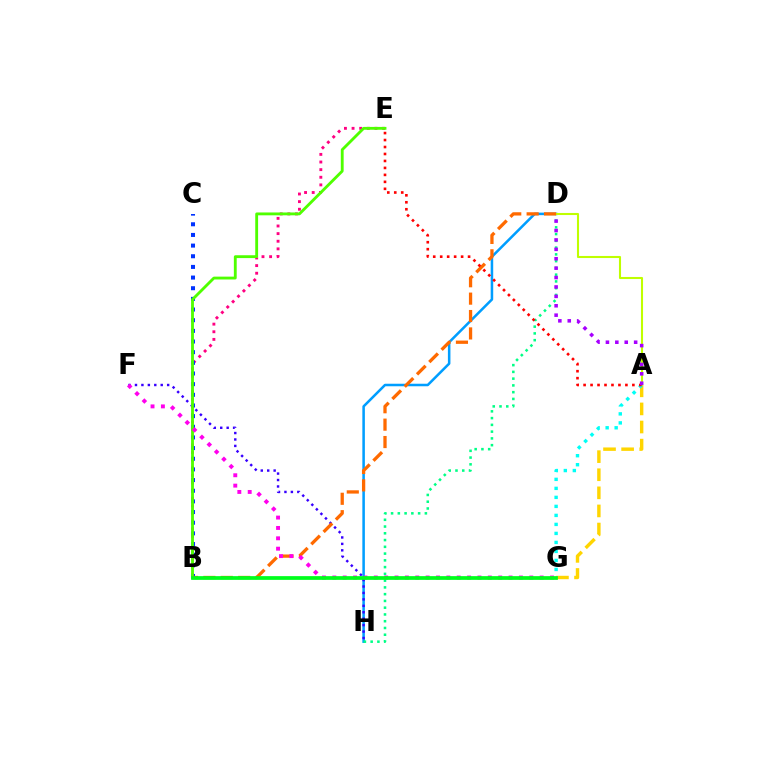{('D', 'H'): [{'color': '#009eff', 'line_style': 'solid', 'thickness': 1.82}, {'color': '#00ff86', 'line_style': 'dotted', 'thickness': 1.84}], ('B', 'E'): [{'color': '#ff0082', 'line_style': 'dotted', 'thickness': 2.07}, {'color': '#4fff00', 'line_style': 'solid', 'thickness': 2.05}], ('B', 'C'): [{'color': '#0033ff', 'line_style': 'dotted', 'thickness': 2.9}], ('F', 'H'): [{'color': '#3700ff', 'line_style': 'dotted', 'thickness': 1.75}], ('A', 'D'): [{'color': '#bfff00', 'line_style': 'solid', 'thickness': 1.5}, {'color': '#a700ff', 'line_style': 'dotted', 'thickness': 2.56}], ('B', 'D'): [{'color': '#ff6a00', 'line_style': 'dashed', 'thickness': 2.36}], ('F', 'G'): [{'color': '#ff00ed', 'line_style': 'dotted', 'thickness': 2.82}], ('A', 'G'): [{'color': '#ffd500', 'line_style': 'dashed', 'thickness': 2.46}, {'color': '#00fff6', 'line_style': 'dotted', 'thickness': 2.45}], ('A', 'E'): [{'color': '#ff0000', 'line_style': 'dotted', 'thickness': 1.89}], ('B', 'G'): [{'color': '#00ff1b', 'line_style': 'solid', 'thickness': 2.69}]}